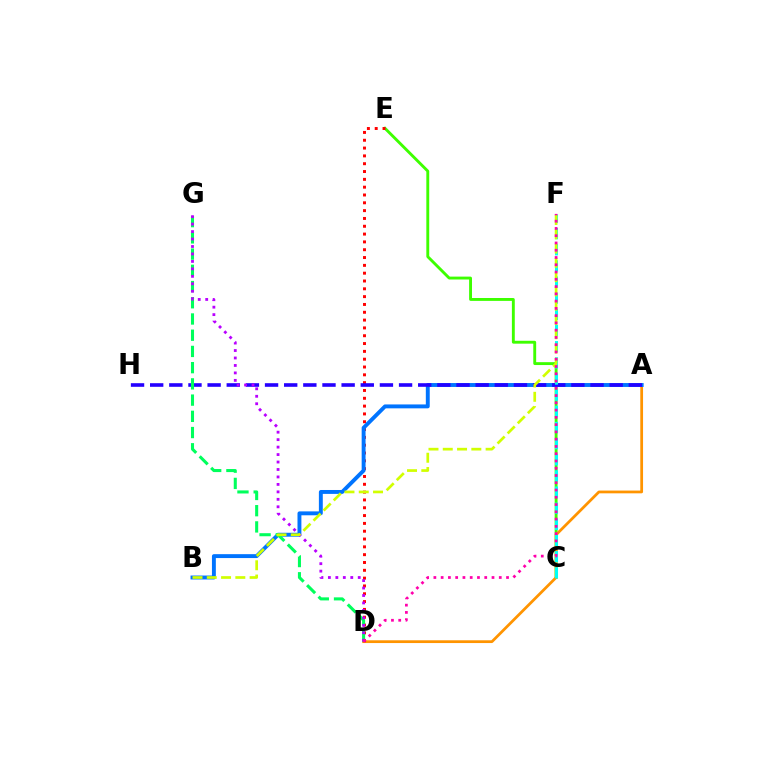{('C', 'E'): [{'color': '#3dff00', 'line_style': 'solid', 'thickness': 2.08}], ('A', 'D'): [{'color': '#ff9400', 'line_style': 'solid', 'thickness': 1.99}], ('D', 'E'): [{'color': '#ff0000', 'line_style': 'dotted', 'thickness': 2.12}], ('A', 'B'): [{'color': '#0074ff', 'line_style': 'solid', 'thickness': 2.81}], ('A', 'H'): [{'color': '#2500ff', 'line_style': 'dashed', 'thickness': 2.6}], ('D', 'G'): [{'color': '#00ff5c', 'line_style': 'dashed', 'thickness': 2.2}, {'color': '#b900ff', 'line_style': 'dotted', 'thickness': 2.03}], ('C', 'F'): [{'color': '#00fff6', 'line_style': 'dashed', 'thickness': 2.19}], ('B', 'F'): [{'color': '#d1ff00', 'line_style': 'dashed', 'thickness': 1.94}], ('D', 'F'): [{'color': '#ff00ac', 'line_style': 'dotted', 'thickness': 1.97}]}